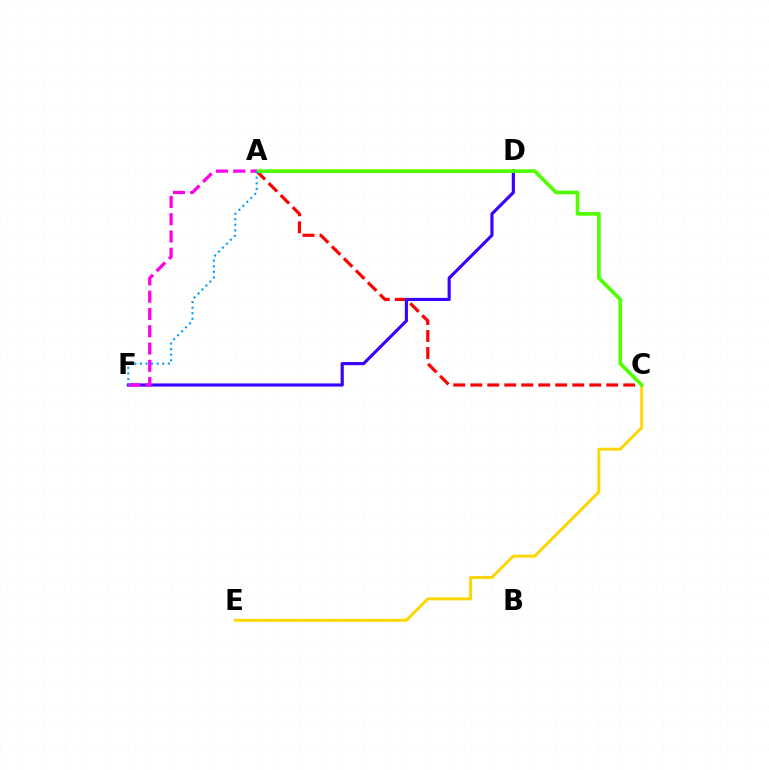{('A', 'C'): [{'color': '#ff0000', 'line_style': 'dashed', 'thickness': 2.31}, {'color': '#4fff00', 'line_style': 'solid', 'thickness': 2.62}], ('A', 'D'): [{'color': '#00ff86', 'line_style': 'dotted', 'thickness': 1.97}], ('C', 'E'): [{'color': '#ffd500', 'line_style': 'solid', 'thickness': 2.11}], ('D', 'F'): [{'color': '#3700ff', 'line_style': 'solid', 'thickness': 2.26}], ('A', 'F'): [{'color': '#ff00ed', 'line_style': 'dashed', 'thickness': 2.35}, {'color': '#009eff', 'line_style': 'dotted', 'thickness': 1.52}]}